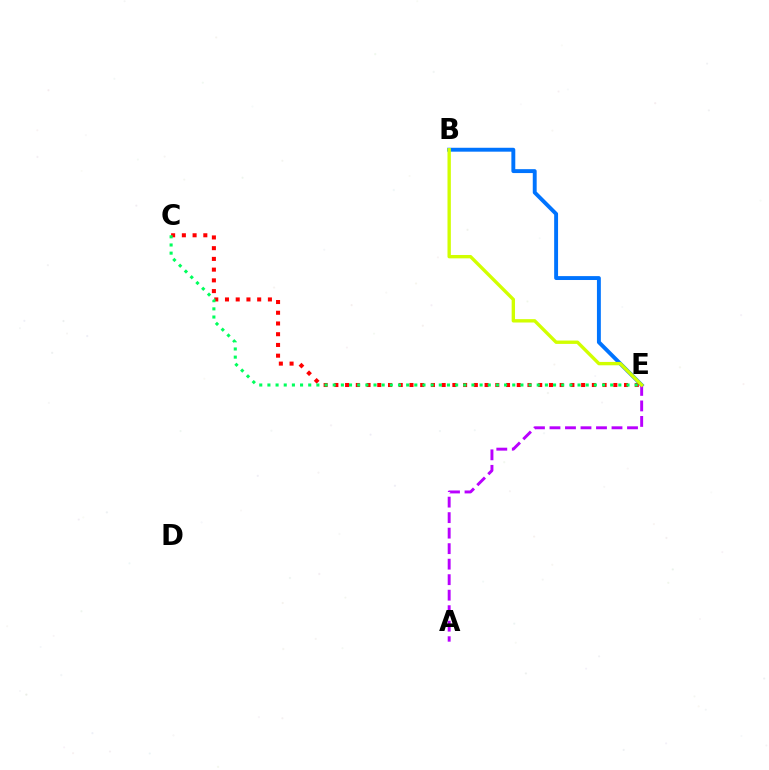{('B', 'E'): [{'color': '#0074ff', 'line_style': 'solid', 'thickness': 2.81}, {'color': '#d1ff00', 'line_style': 'solid', 'thickness': 2.42}], ('C', 'E'): [{'color': '#ff0000', 'line_style': 'dotted', 'thickness': 2.92}, {'color': '#00ff5c', 'line_style': 'dotted', 'thickness': 2.22}], ('A', 'E'): [{'color': '#b900ff', 'line_style': 'dashed', 'thickness': 2.11}]}